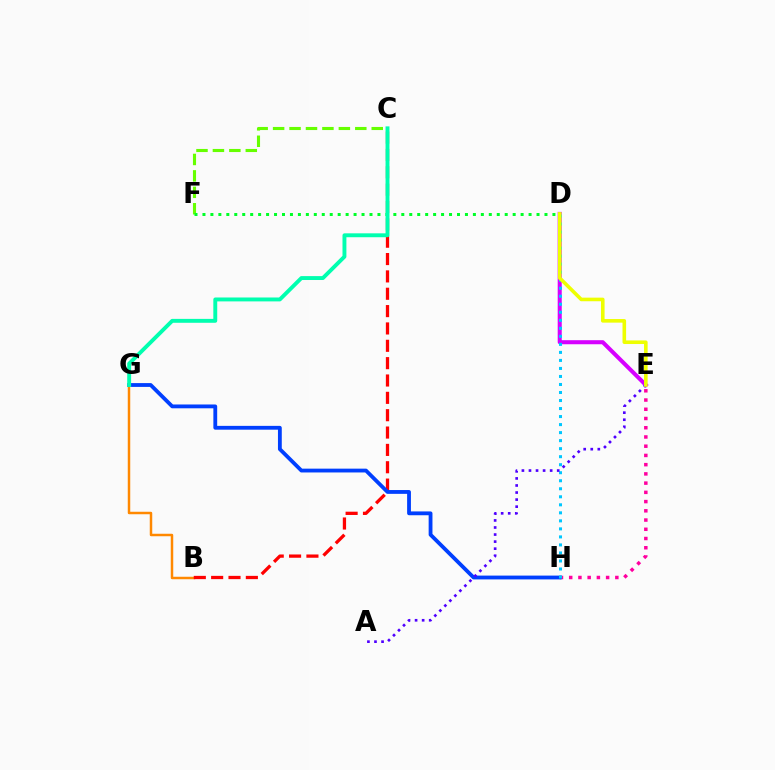{('E', 'H'): [{'color': '#ff00a0', 'line_style': 'dotted', 'thickness': 2.51}], ('B', 'G'): [{'color': '#ff8800', 'line_style': 'solid', 'thickness': 1.79}], ('C', 'F'): [{'color': '#66ff00', 'line_style': 'dashed', 'thickness': 2.23}], ('B', 'C'): [{'color': '#ff0000', 'line_style': 'dashed', 'thickness': 2.36}], ('D', 'F'): [{'color': '#00ff27', 'line_style': 'dotted', 'thickness': 2.16}], ('D', 'E'): [{'color': '#d600ff', 'line_style': 'solid', 'thickness': 2.92}, {'color': '#eeff00', 'line_style': 'solid', 'thickness': 2.59}], ('G', 'H'): [{'color': '#003fff', 'line_style': 'solid', 'thickness': 2.75}], ('D', 'H'): [{'color': '#00c7ff', 'line_style': 'dotted', 'thickness': 2.18}], ('C', 'G'): [{'color': '#00ffaf', 'line_style': 'solid', 'thickness': 2.81}], ('A', 'E'): [{'color': '#4f00ff', 'line_style': 'dotted', 'thickness': 1.92}]}